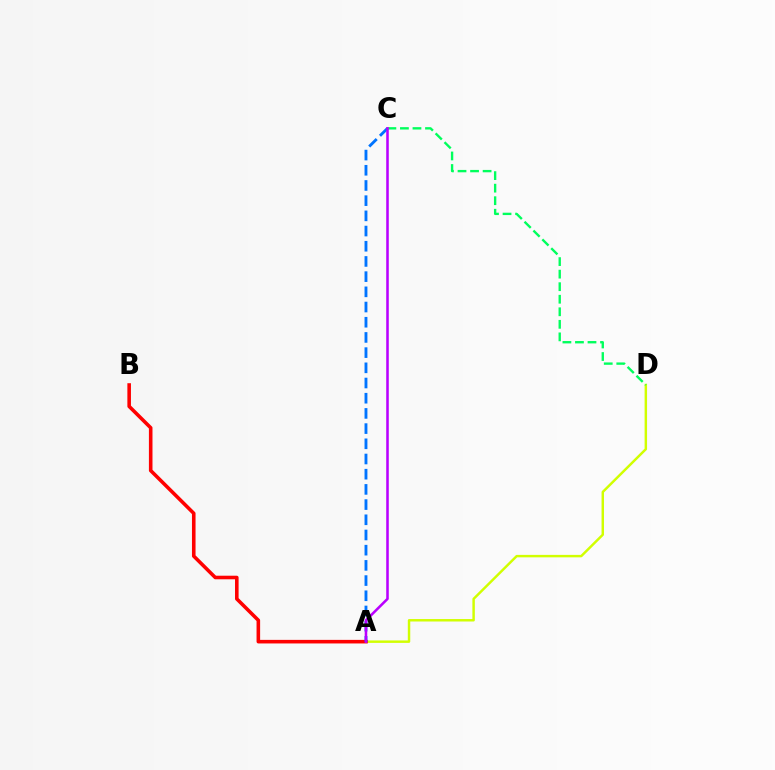{('A', 'D'): [{'color': '#d1ff00', 'line_style': 'solid', 'thickness': 1.77}], ('C', 'D'): [{'color': '#00ff5c', 'line_style': 'dashed', 'thickness': 1.7}], ('A', 'B'): [{'color': '#ff0000', 'line_style': 'solid', 'thickness': 2.57}], ('A', 'C'): [{'color': '#0074ff', 'line_style': 'dashed', 'thickness': 2.06}, {'color': '#b900ff', 'line_style': 'solid', 'thickness': 1.84}]}